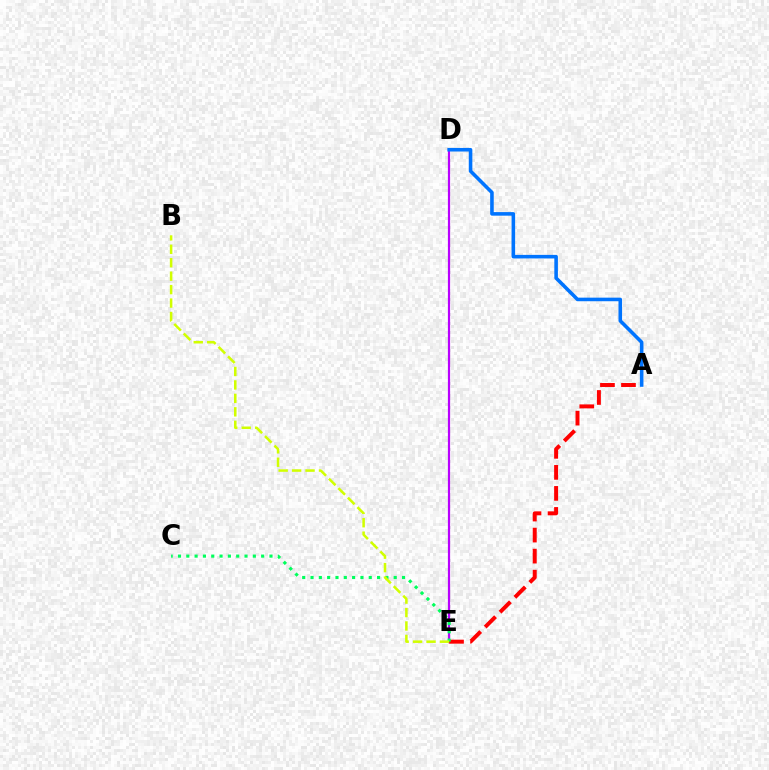{('D', 'E'): [{'color': '#b900ff', 'line_style': 'solid', 'thickness': 1.59}], ('A', 'E'): [{'color': '#ff0000', 'line_style': 'dashed', 'thickness': 2.86}], ('C', 'E'): [{'color': '#00ff5c', 'line_style': 'dotted', 'thickness': 2.26}], ('B', 'E'): [{'color': '#d1ff00', 'line_style': 'dashed', 'thickness': 1.83}], ('A', 'D'): [{'color': '#0074ff', 'line_style': 'solid', 'thickness': 2.57}]}